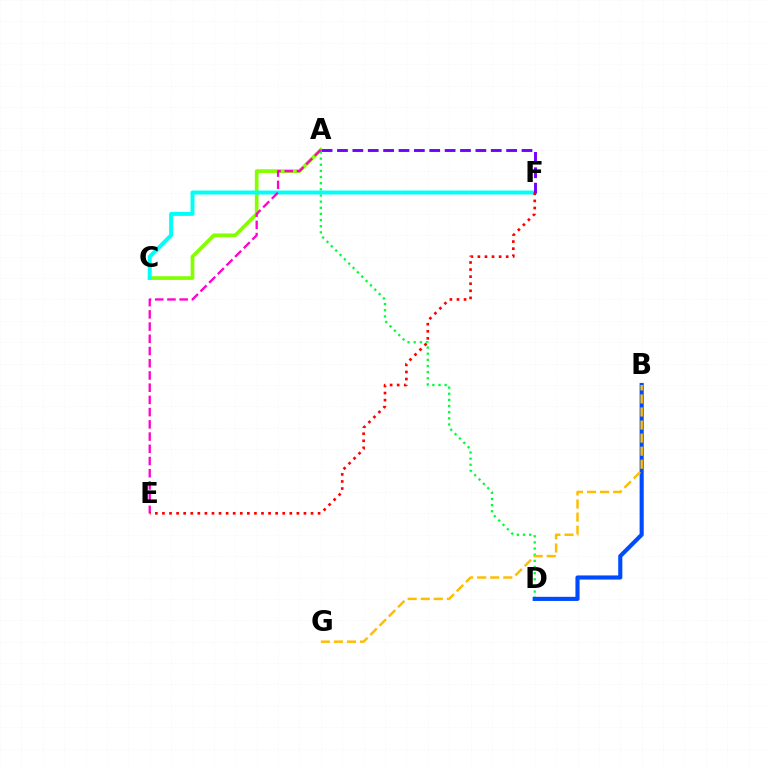{('A', 'C'): [{'color': '#84ff00', 'line_style': 'solid', 'thickness': 2.67}], ('A', 'D'): [{'color': '#00ff39', 'line_style': 'dotted', 'thickness': 1.67}], ('B', 'D'): [{'color': '#004bff', 'line_style': 'solid', 'thickness': 2.97}], ('B', 'G'): [{'color': '#ffbd00', 'line_style': 'dashed', 'thickness': 1.77}], ('C', 'F'): [{'color': '#00fff6', 'line_style': 'solid', 'thickness': 2.85}], ('A', 'F'): [{'color': '#7200ff', 'line_style': 'dashed', 'thickness': 2.09}], ('A', 'E'): [{'color': '#ff00cf', 'line_style': 'dashed', 'thickness': 1.66}], ('E', 'F'): [{'color': '#ff0000', 'line_style': 'dotted', 'thickness': 1.92}]}